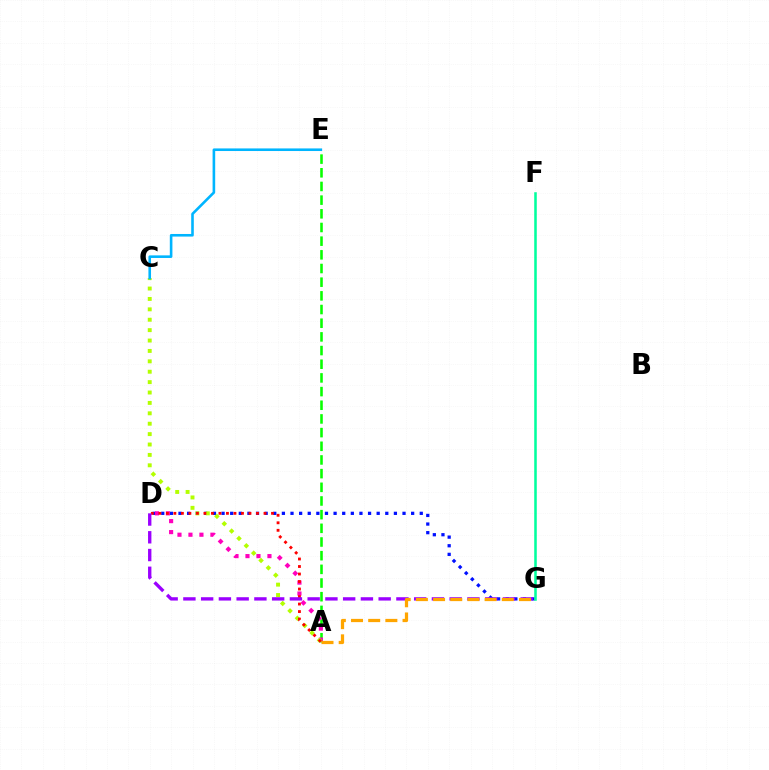{('A', 'E'): [{'color': '#08ff00', 'line_style': 'dashed', 'thickness': 1.86}], ('D', 'G'): [{'color': '#0010ff', 'line_style': 'dotted', 'thickness': 2.34}, {'color': '#9b00ff', 'line_style': 'dashed', 'thickness': 2.41}], ('A', 'D'): [{'color': '#ff00bd', 'line_style': 'dotted', 'thickness': 2.98}, {'color': '#ff0000', 'line_style': 'dotted', 'thickness': 2.04}], ('A', 'C'): [{'color': '#b3ff00', 'line_style': 'dotted', 'thickness': 2.82}], ('F', 'G'): [{'color': '#00ff9d', 'line_style': 'solid', 'thickness': 1.83}], ('C', 'E'): [{'color': '#00b5ff', 'line_style': 'solid', 'thickness': 1.87}], ('A', 'G'): [{'color': '#ffa500', 'line_style': 'dashed', 'thickness': 2.33}]}